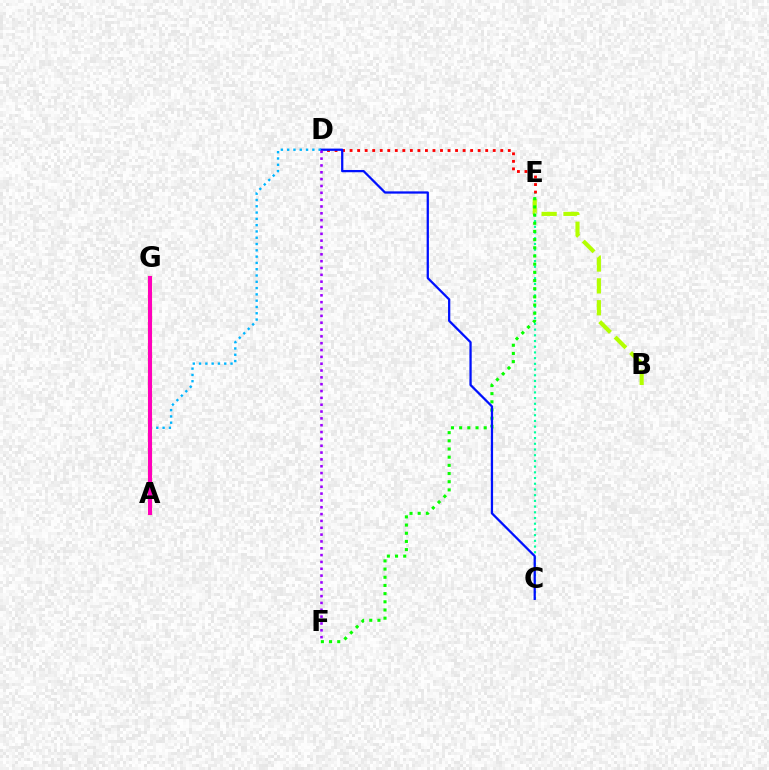{('C', 'E'): [{'color': '#00ff9d', 'line_style': 'dotted', 'thickness': 1.55}], ('B', 'E'): [{'color': '#b3ff00', 'line_style': 'dashed', 'thickness': 2.97}], ('E', 'F'): [{'color': '#08ff00', 'line_style': 'dotted', 'thickness': 2.22}], ('D', 'E'): [{'color': '#ff0000', 'line_style': 'dotted', 'thickness': 2.05}], ('C', 'D'): [{'color': '#0010ff', 'line_style': 'solid', 'thickness': 1.63}], ('A', 'D'): [{'color': '#00b5ff', 'line_style': 'dotted', 'thickness': 1.71}], ('A', 'G'): [{'color': '#ffa500', 'line_style': 'solid', 'thickness': 2.98}, {'color': '#ff00bd', 'line_style': 'solid', 'thickness': 2.91}], ('D', 'F'): [{'color': '#9b00ff', 'line_style': 'dotted', 'thickness': 1.86}]}